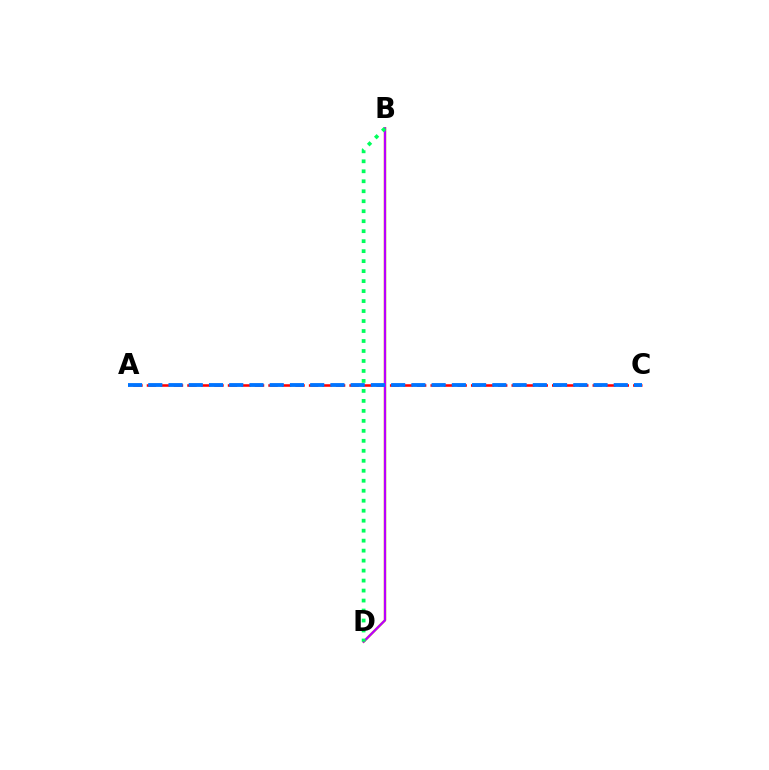{('A', 'C'): [{'color': '#ff0000', 'line_style': 'dashed', 'thickness': 1.84}, {'color': '#0074ff', 'line_style': 'dashed', 'thickness': 2.75}], ('B', 'D'): [{'color': '#d1ff00', 'line_style': 'solid', 'thickness': 1.78}, {'color': '#b900ff', 'line_style': 'solid', 'thickness': 1.65}, {'color': '#00ff5c', 'line_style': 'dotted', 'thickness': 2.71}]}